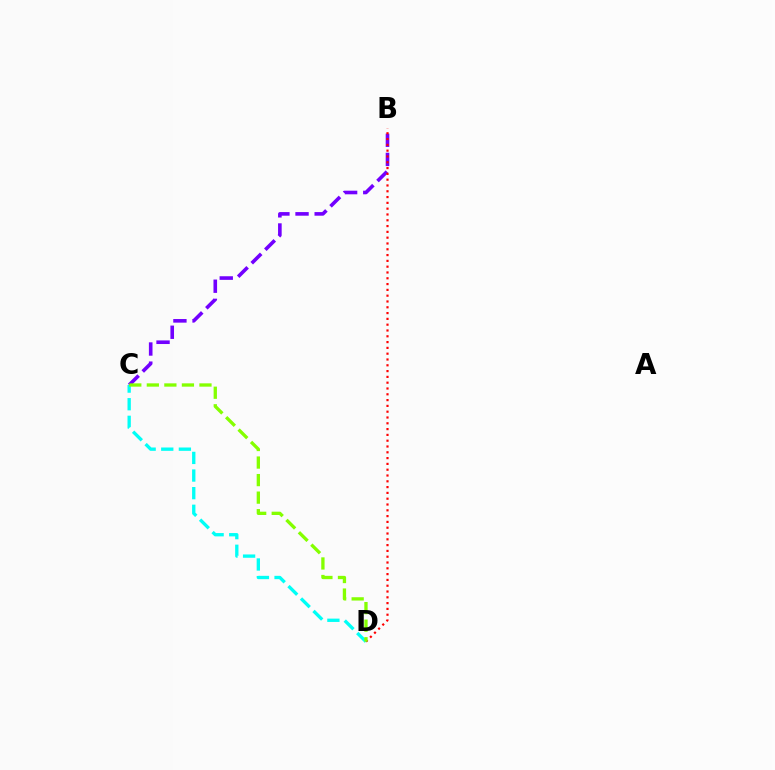{('B', 'C'): [{'color': '#7200ff', 'line_style': 'dashed', 'thickness': 2.6}], ('B', 'D'): [{'color': '#ff0000', 'line_style': 'dotted', 'thickness': 1.58}], ('C', 'D'): [{'color': '#00fff6', 'line_style': 'dashed', 'thickness': 2.39}, {'color': '#84ff00', 'line_style': 'dashed', 'thickness': 2.38}]}